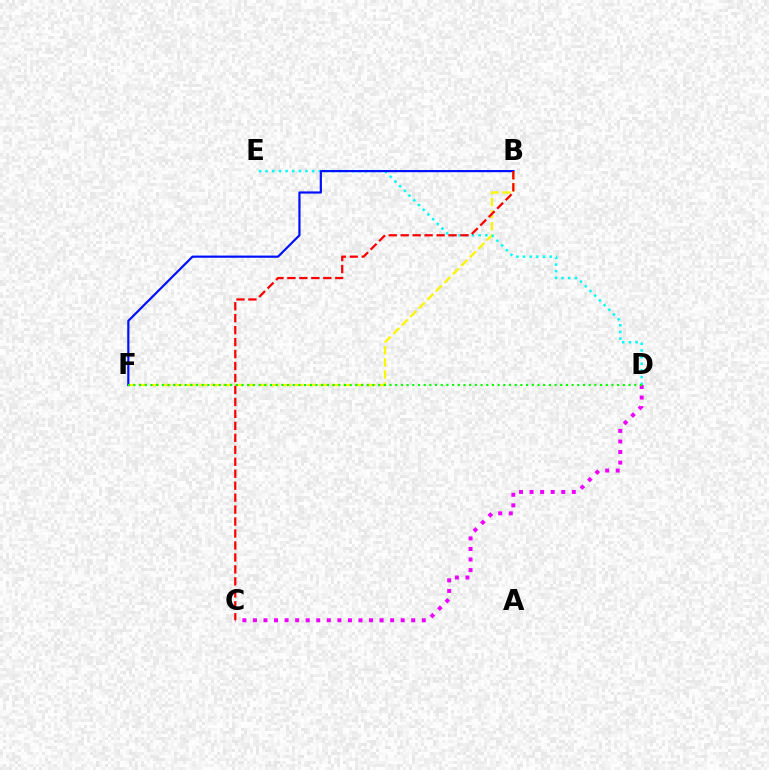{('B', 'F'): [{'color': '#fcf500', 'line_style': 'dashed', 'thickness': 1.64}, {'color': '#0010ff', 'line_style': 'solid', 'thickness': 1.58}], ('D', 'E'): [{'color': '#00fff6', 'line_style': 'dotted', 'thickness': 1.81}], ('C', 'D'): [{'color': '#ee00ff', 'line_style': 'dotted', 'thickness': 2.87}], ('D', 'F'): [{'color': '#08ff00', 'line_style': 'dotted', 'thickness': 1.55}], ('B', 'C'): [{'color': '#ff0000', 'line_style': 'dashed', 'thickness': 1.63}]}